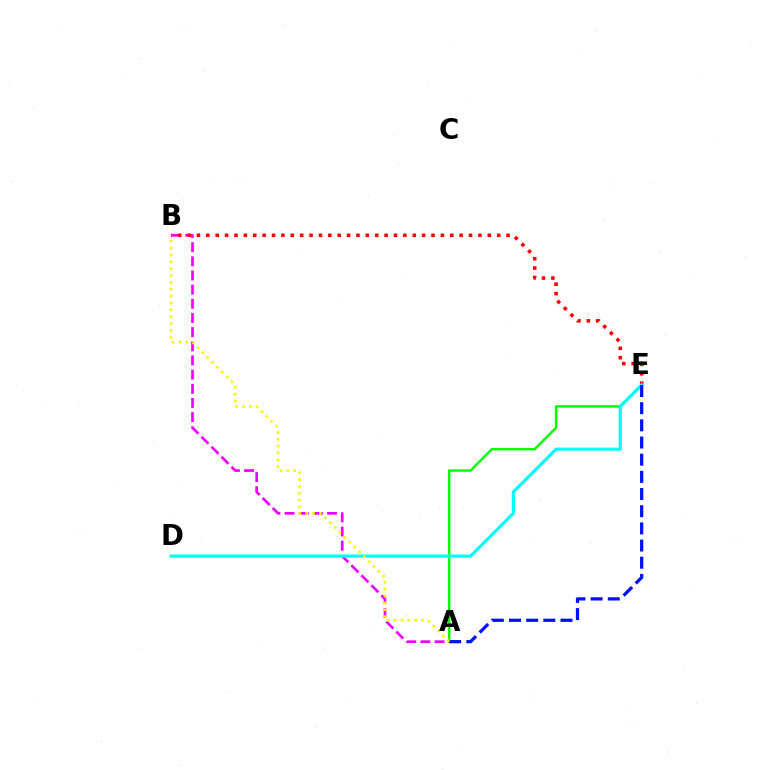{('A', 'B'): [{'color': '#ee00ff', 'line_style': 'dashed', 'thickness': 1.92}, {'color': '#fcf500', 'line_style': 'dotted', 'thickness': 1.86}], ('A', 'E'): [{'color': '#08ff00', 'line_style': 'solid', 'thickness': 1.77}, {'color': '#0010ff', 'line_style': 'dashed', 'thickness': 2.33}], ('B', 'E'): [{'color': '#ff0000', 'line_style': 'dotted', 'thickness': 2.55}], ('D', 'E'): [{'color': '#00fff6', 'line_style': 'solid', 'thickness': 2.27}]}